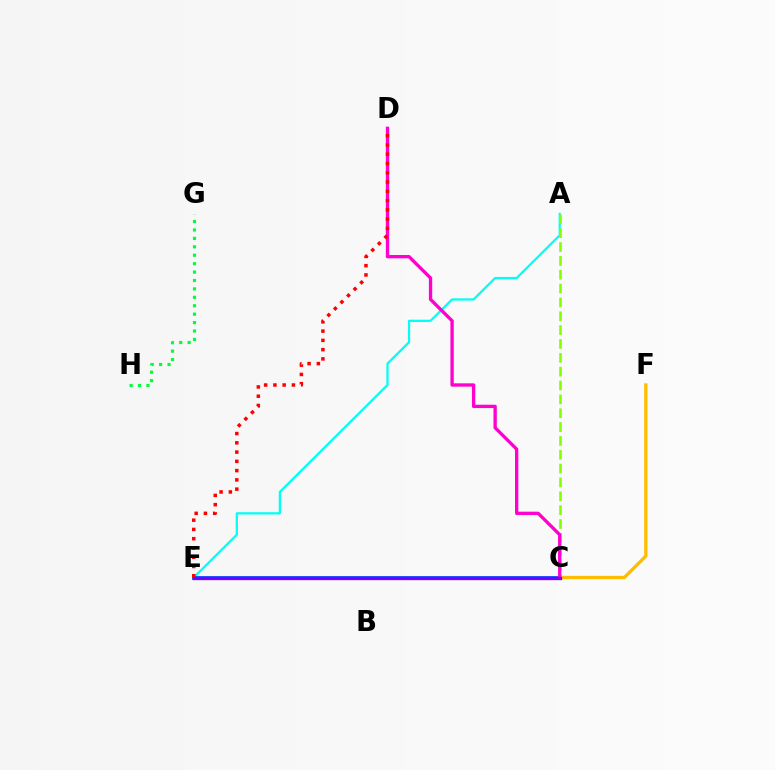{('A', 'E'): [{'color': '#00fff6', 'line_style': 'solid', 'thickness': 1.62}], ('A', 'C'): [{'color': '#84ff00', 'line_style': 'dashed', 'thickness': 1.88}], ('C', 'E'): [{'color': '#004bff', 'line_style': 'solid', 'thickness': 2.71}, {'color': '#7200ff', 'line_style': 'solid', 'thickness': 2.38}], ('C', 'F'): [{'color': '#ffbd00', 'line_style': 'solid', 'thickness': 2.39}], ('C', 'D'): [{'color': '#ff00cf', 'line_style': 'solid', 'thickness': 2.39}], ('D', 'E'): [{'color': '#ff0000', 'line_style': 'dotted', 'thickness': 2.52}], ('G', 'H'): [{'color': '#00ff39', 'line_style': 'dotted', 'thickness': 2.29}]}